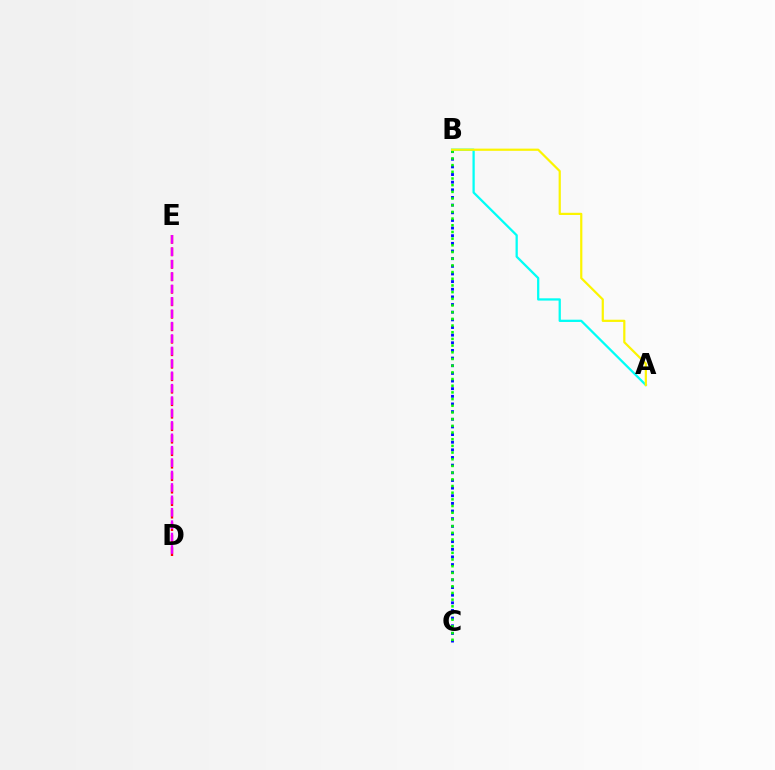{('B', 'C'): [{'color': '#0010ff', 'line_style': 'dotted', 'thickness': 2.08}, {'color': '#08ff00', 'line_style': 'dotted', 'thickness': 1.82}], ('A', 'B'): [{'color': '#00fff6', 'line_style': 'solid', 'thickness': 1.63}, {'color': '#fcf500', 'line_style': 'solid', 'thickness': 1.59}], ('D', 'E'): [{'color': '#ff0000', 'line_style': 'dashed', 'thickness': 1.7}, {'color': '#ee00ff', 'line_style': 'dashed', 'thickness': 1.69}]}